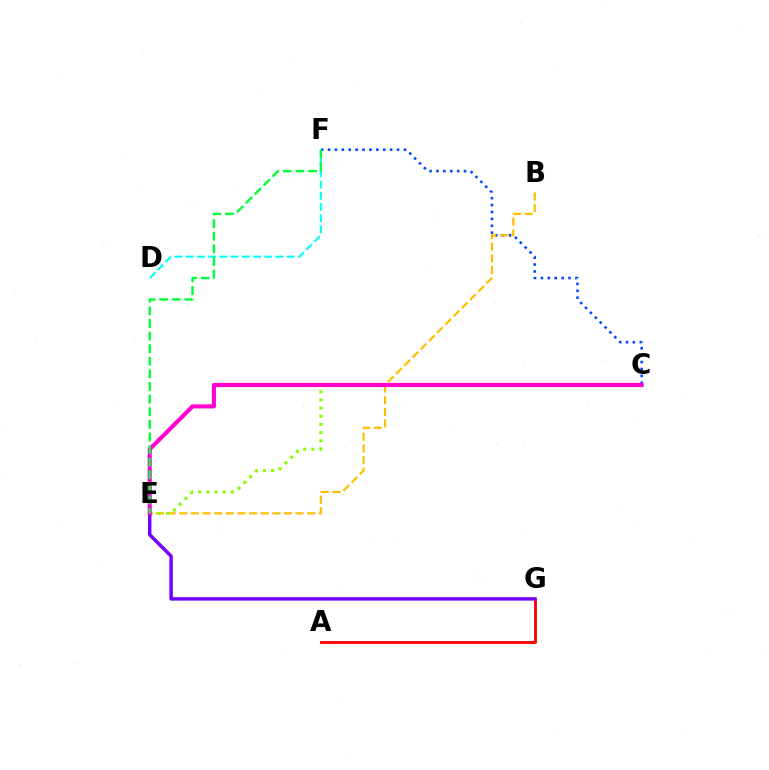{('A', 'G'): [{'color': '#ff0000', 'line_style': 'solid', 'thickness': 2.06}], ('E', 'G'): [{'color': '#7200ff', 'line_style': 'solid', 'thickness': 2.49}], ('C', 'F'): [{'color': '#004bff', 'line_style': 'dotted', 'thickness': 1.87}], ('B', 'E'): [{'color': '#ffbd00', 'line_style': 'dashed', 'thickness': 1.58}], ('C', 'E'): [{'color': '#84ff00', 'line_style': 'dotted', 'thickness': 2.22}, {'color': '#ff00cf', 'line_style': 'solid', 'thickness': 2.96}], ('D', 'F'): [{'color': '#00fff6', 'line_style': 'dashed', 'thickness': 1.52}], ('E', 'F'): [{'color': '#00ff39', 'line_style': 'dashed', 'thickness': 1.71}]}